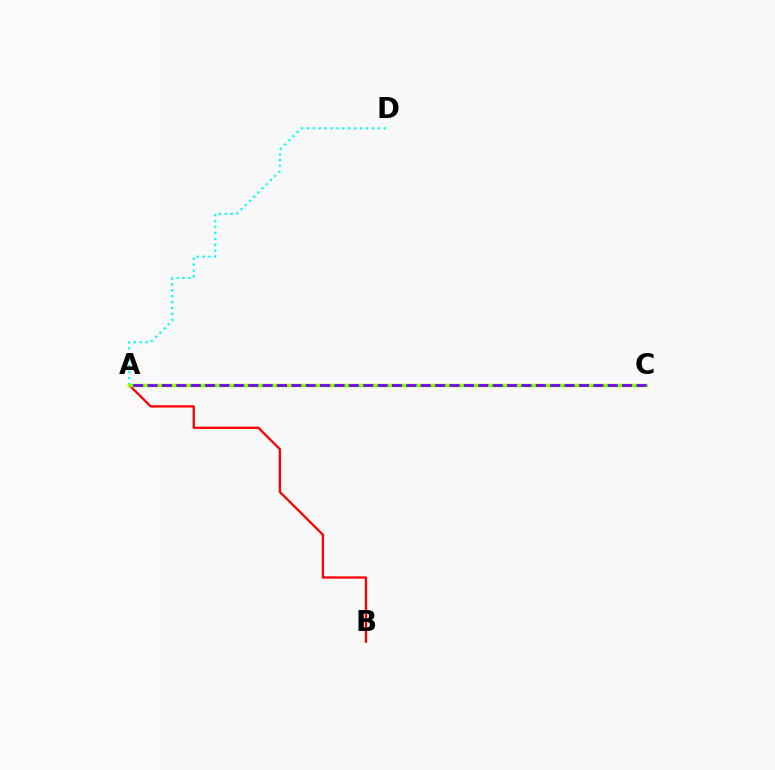{('A', 'B'): [{'color': '#ff0000', 'line_style': 'solid', 'thickness': 1.65}], ('A', 'D'): [{'color': '#00fff6', 'line_style': 'dotted', 'thickness': 1.61}], ('A', 'C'): [{'color': '#84ff00', 'line_style': 'solid', 'thickness': 2.48}, {'color': '#7200ff', 'line_style': 'dashed', 'thickness': 1.95}]}